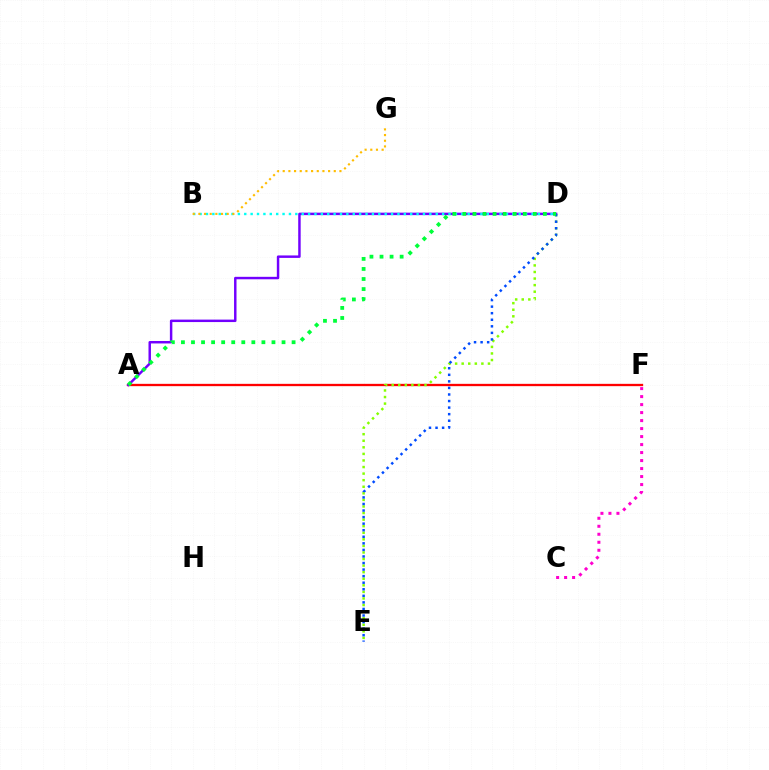{('A', 'F'): [{'color': '#ff0000', 'line_style': 'solid', 'thickness': 1.66}], ('A', 'D'): [{'color': '#7200ff', 'line_style': 'solid', 'thickness': 1.77}, {'color': '#00ff39', 'line_style': 'dotted', 'thickness': 2.73}], ('D', 'E'): [{'color': '#84ff00', 'line_style': 'dotted', 'thickness': 1.79}, {'color': '#004bff', 'line_style': 'dotted', 'thickness': 1.78}], ('B', 'D'): [{'color': '#00fff6', 'line_style': 'dotted', 'thickness': 1.73}], ('C', 'F'): [{'color': '#ff00cf', 'line_style': 'dotted', 'thickness': 2.17}], ('B', 'G'): [{'color': '#ffbd00', 'line_style': 'dotted', 'thickness': 1.54}]}